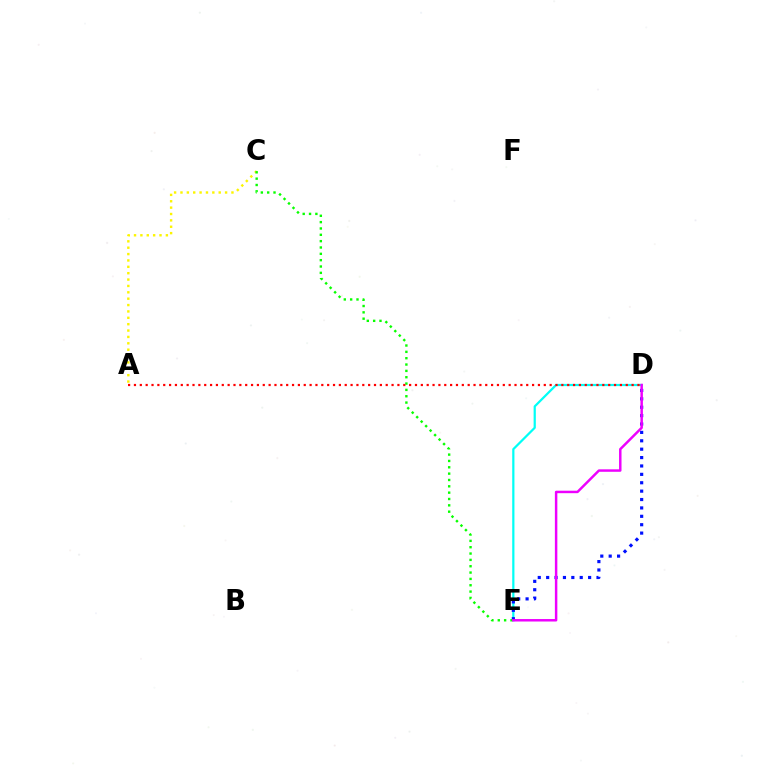{('D', 'E'): [{'color': '#00fff6', 'line_style': 'solid', 'thickness': 1.6}, {'color': '#0010ff', 'line_style': 'dotted', 'thickness': 2.28}, {'color': '#ee00ff', 'line_style': 'solid', 'thickness': 1.78}], ('A', 'C'): [{'color': '#fcf500', 'line_style': 'dotted', 'thickness': 1.73}], ('C', 'E'): [{'color': '#08ff00', 'line_style': 'dotted', 'thickness': 1.72}], ('A', 'D'): [{'color': '#ff0000', 'line_style': 'dotted', 'thickness': 1.59}]}